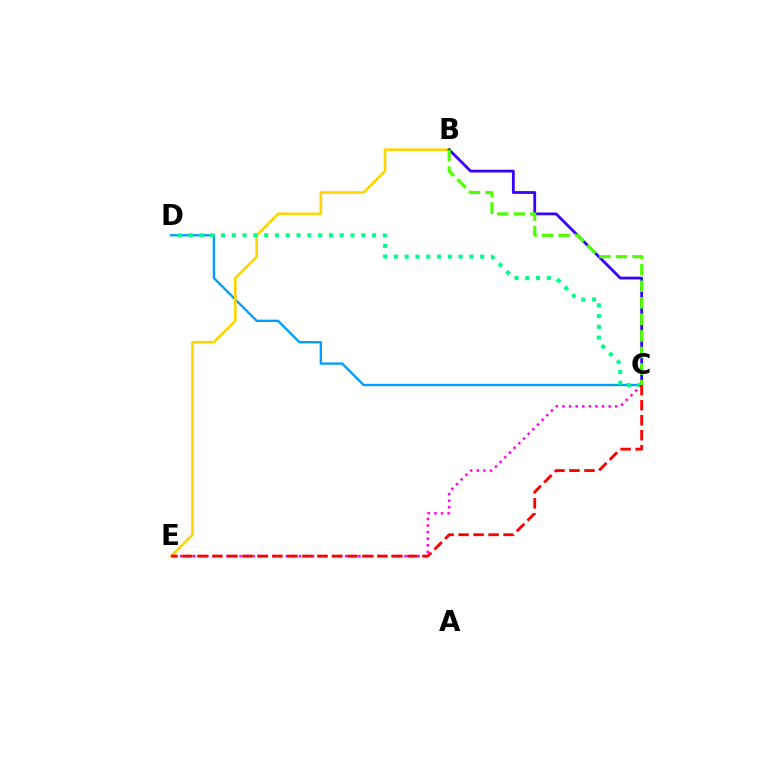{('C', 'D'): [{'color': '#009eff', 'line_style': 'solid', 'thickness': 1.68}, {'color': '#00ff86', 'line_style': 'dotted', 'thickness': 2.93}], ('B', 'E'): [{'color': '#ffd500', 'line_style': 'solid', 'thickness': 1.91}], ('B', 'C'): [{'color': '#3700ff', 'line_style': 'solid', 'thickness': 2.01}, {'color': '#4fff00', 'line_style': 'dashed', 'thickness': 2.25}], ('C', 'E'): [{'color': '#ff00ed', 'line_style': 'dotted', 'thickness': 1.79}, {'color': '#ff0000', 'line_style': 'dashed', 'thickness': 2.04}]}